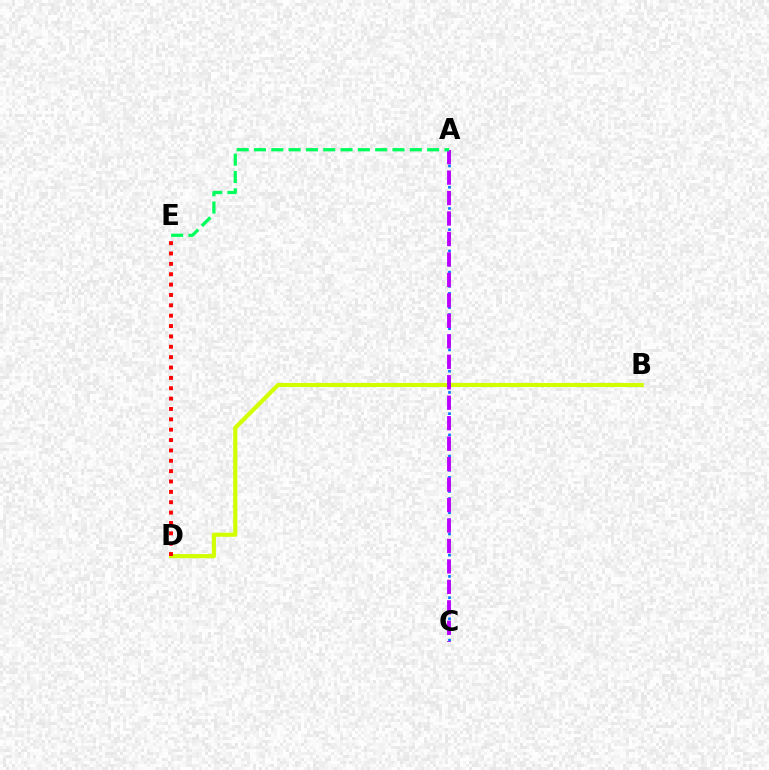{('B', 'D'): [{'color': '#d1ff00', 'line_style': 'solid', 'thickness': 2.97}], ('A', 'C'): [{'color': '#0074ff', 'line_style': 'dotted', 'thickness': 1.92}, {'color': '#b900ff', 'line_style': 'dashed', 'thickness': 2.78}], ('D', 'E'): [{'color': '#ff0000', 'line_style': 'dotted', 'thickness': 2.82}], ('A', 'E'): [{'color': '#00ff5c', 'line_style': 'dashed', 'thickness': 2.35}]}